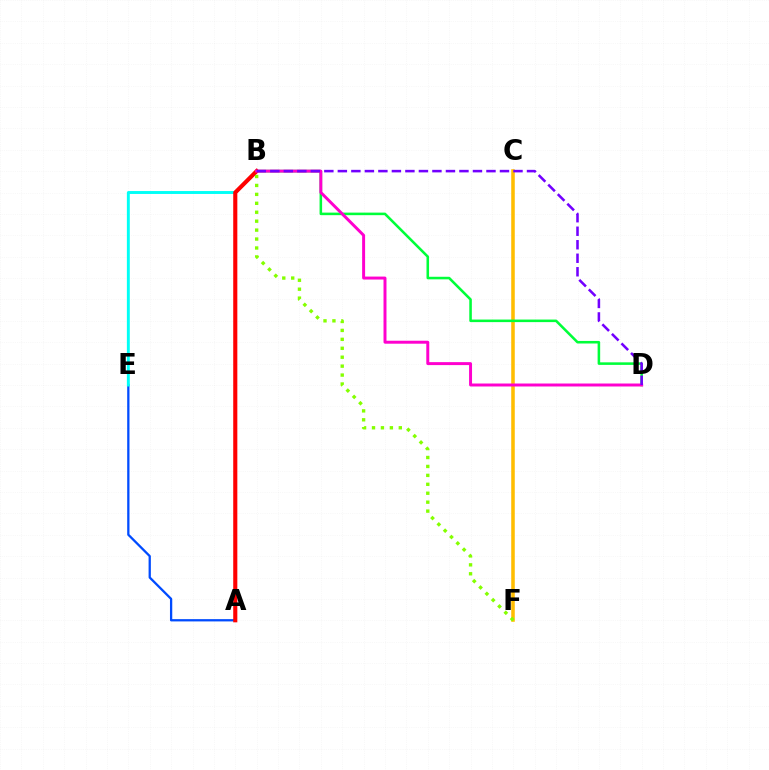{('A', 'E'): [{'color': '#004bff', 'line_style': 'solid', 'thickness': 1.64}], ('C', 'F'): [{'color': '#ffbd00', 'line_style': 'solid', 'thickness': 2.55}], ('B', 'D'): [{'color': '#00ff39', 'line_style': 'solid', 'thickness': 1.84}, {'color': '#ff00cf', 'line_style': 'solid', 'thickness': 2.13}, {'color': '#7200ff', 'line_style': 'dashed', 'thickness': 1.84}], ('B', 'E'): [{'color': '#00fff6', 'line_style': 'solid', 'thickness': 2.1}], ('A', 'B'): [{'color': '#ff0000', 'line_style': 'solid', 'thickness': 2.96}], ('B', 'F'): [{'color': '#84ff00', 'line_style': 'dotted', 'thickness': 2.43}]}